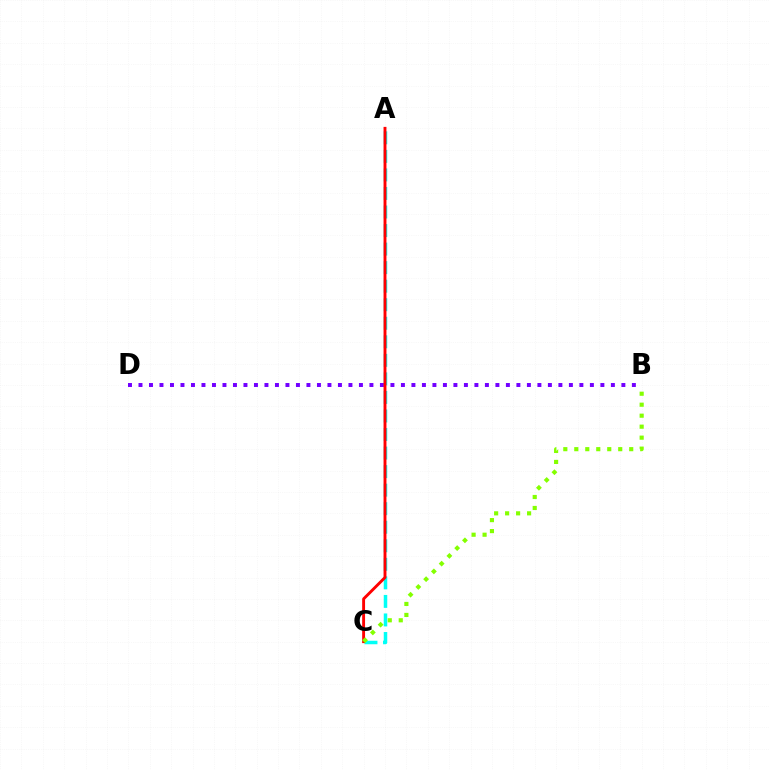{('A', 'C'): [{'color': '#00fff6', 'line_style': 'dashed', 'thickness': 2.52}, {'color': '#ff0000', 'line_style': 'solid', 'thickness': 2.08}], ('B', 'D'): [{'color': '#7200ff', 'line_style': 'dotted', 'thickness': 2.85}], ('B', 'C'): [{'color': '#84ff00', 'line_style': 'dotted', 'thickness': 2.98}]}